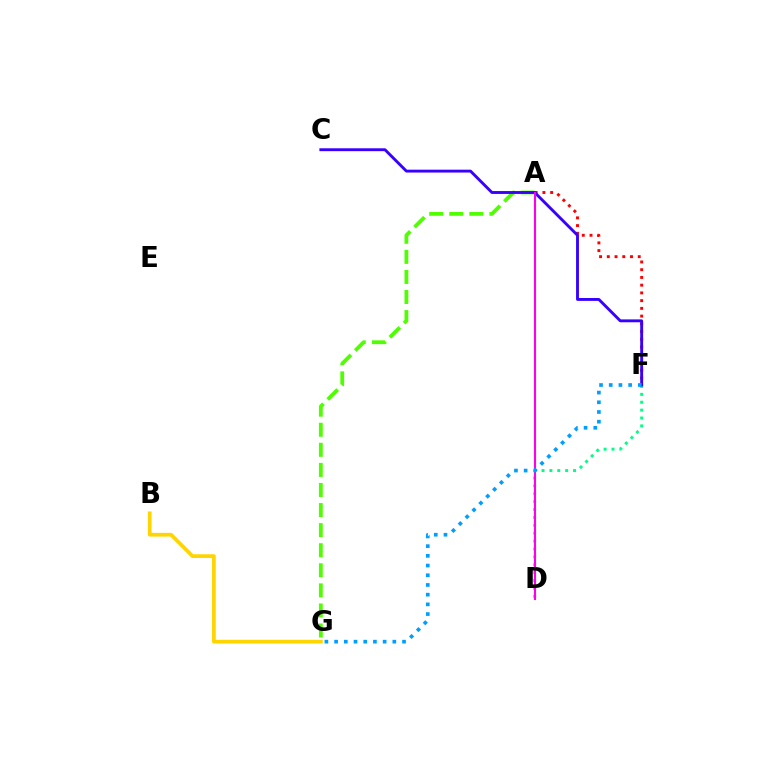{('A', 'F'): [{'color': '#ff0000', 'line_style': 'dotted', 'thickness': 2.1}], ('B', 'G'): [{'color': '#ffd500', 'line_style': 'solid', 'thickness': 2.69}], ('D', 'F'): [{'color': '#00ff86', 'line_style': 'dotted', 'thickness': 2.14}], ('A', 'G'): [{'color': '#4fff00', 'line_style': 'dashed', 'thickness': 2.73}], ('C', 'F'): [{'color': '#3700ff', 'line_style': 'solid', 'thickness': 2.07}], ('A', 'D'): [{'color': '#ff00ed', 'line_style': 'solid', 'thickness': 1.52}], ('F', 'G'): [{'color': '#009eff', 'line_style': 'dotted', 'thickness': 2.64}]}